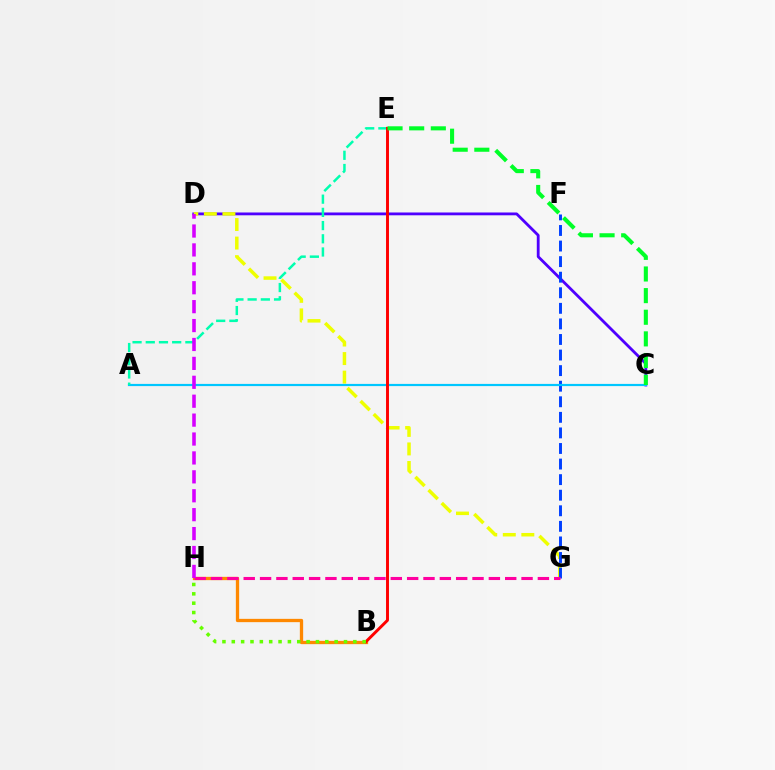{('C', 'D'): [{'color': '#4f00ff', 'line_style': 'solid', 'thickness': 2.02}], ('D', 'G'): [{'color': '#eeff00', 'line_style': 'dashed', 'thickness': 2.52}], ('F', 'G'): [{'color': '#003fff', 'line_style': 'dashed', 'thickness': 2.12}], ('A', 'C'): [{'color': '#00c7ff', 'line_style': 'solid', 'thickness': 1.58}], ('B', 'H'): [{'color': '#ff8800', 'line_style': 'solid', 'thickness': 2.37}, {'color': '#66ff00', 'line_style': 'dotted', 'thickness': 2.54}], ('A', 'E'): [{'color': '#00ffaf', 'line_style': 'dashed', 'thickness': 1.79}], ('B', 'E'): [{'color': '#ff0000', 'line_style': 'solid', 'thickness': 2.12}], ('G', 'H'): [{'color': '#ff00a0', 'line_style': 'dashed', 'thickness': 2.22}], ('D', 'H'): [{'color': '#d600ff', 'line_style': 'dashed', 'thickness': 2.57}], ('C', 'E'): [{'color': '#00ff27', 'line_style': 'dashed', 'thickness': 2.94}]}